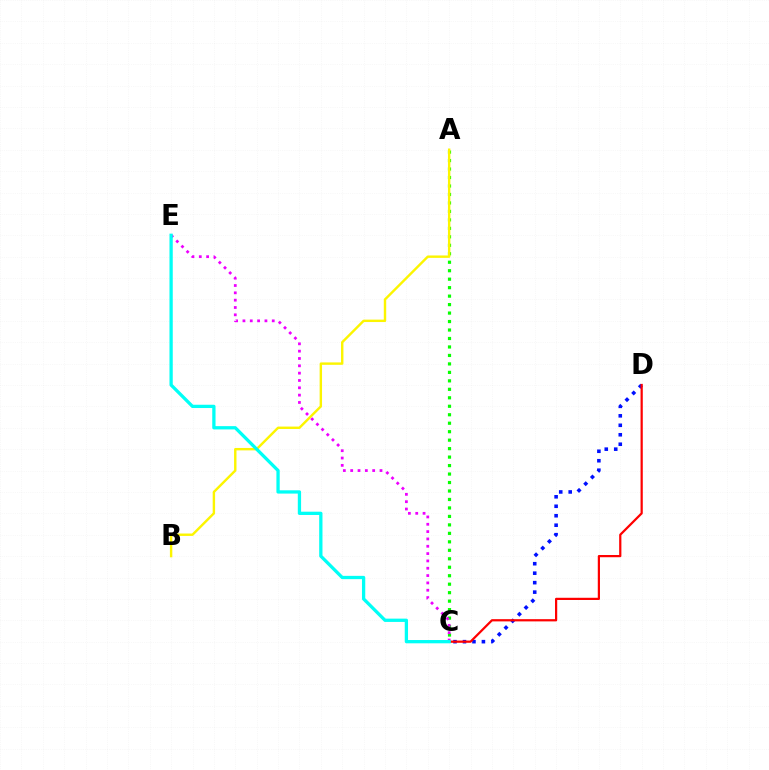{('C', 'D'): [{'color': '#0010ff', 'line_style': 'dotted', 'thickness': 2.57}, {'color': '#ff0000', 'line_style': 'solid', 'thickness': 1.6}], ('A', 'C'): [{'color': '#08ff00', 'line_style': 'dotted', 'thickness': 2.3}], ('A', 'B'): [{'color': '#fcf500', 'line_style': 'solid', 'thickness': 1.74}], ('C', 'E'): [{'color': '#ee00ff', 'line_style': 'dotted', 'thickness': 1.99}, {'color': '#00fff6', 'line_style': 'solid', 'thickness': 2.37}]}